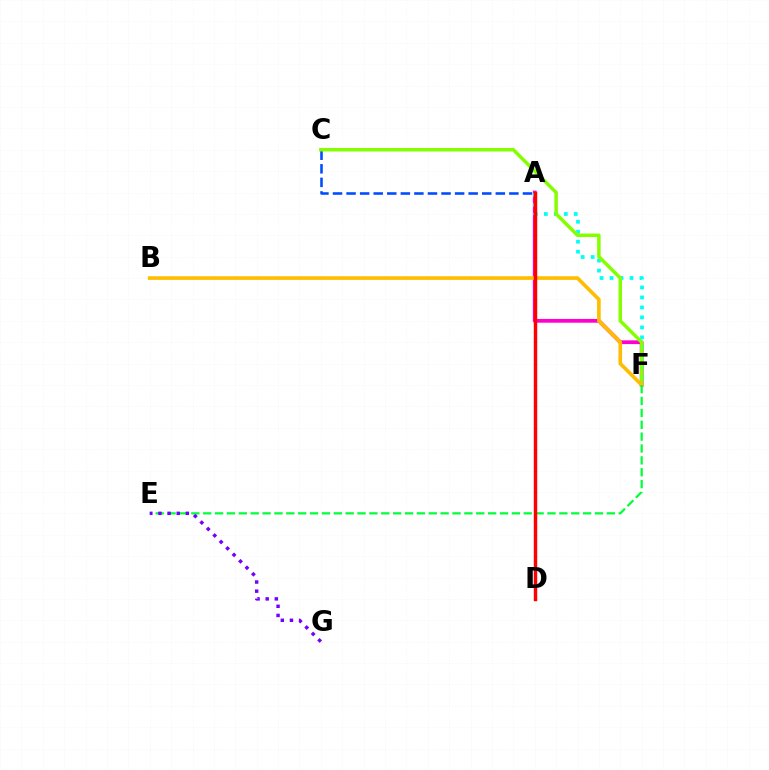{('A', 'C'): [{'color': '#004bff', 'line_style': 'dashed', 'thickness': 1.84}], ('A', 'F'): [{'color': '#ff00cf', 'line_style': 'solid', 'thickness': 2.7}, {'color': '#00fff6', 'line_style': 'dotted', 'thickness': 2.71}], ('C', 'F'): [{'color': '#84ff00', 'line_style': 'solid', 'thickness': 2.5}], ('B', 'F'): [{'color': '#ffbd00', 'line_style': 'solid', 'thickness': 2.62}], ('E', 'F'): [{'color': '#00ff39', 'line_style': 'dashed', 'thickness': 1.61}], ('E', 'G'): [{'color': '#7200ff', 'line_style': 'dotted', 'thickness': 2.48}], ('A', 'D'): [{'color': '#ff0000', 'line_style': 'solid', 'thickness': 2.47}]}